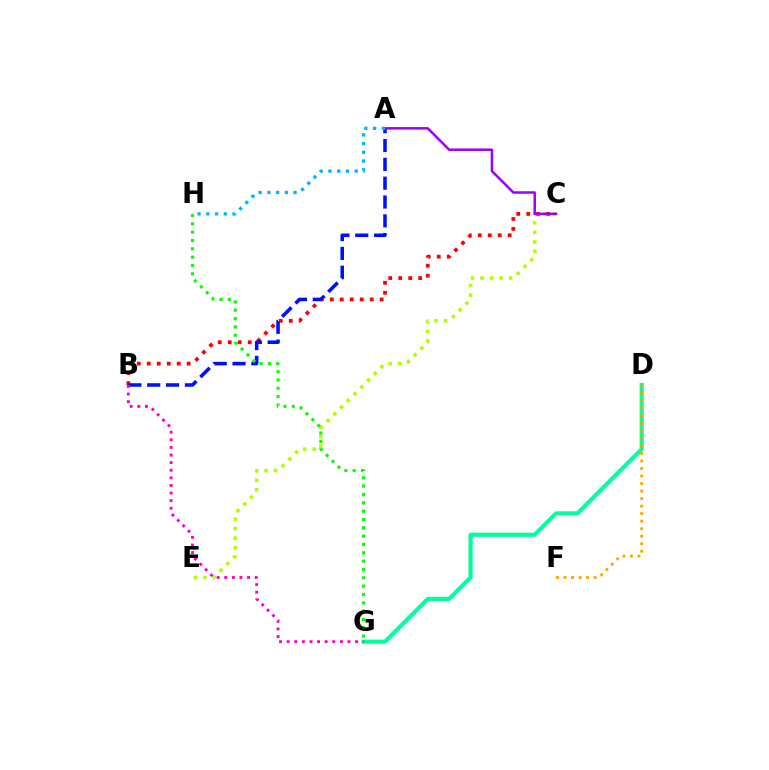{('C', 'E'): [{'color': '#b3ff00', 'line_style': 'dotted', 'thickness': 2.59}], ('B', 'C'): [{'color': '#ff0000', 'line_style': 'dotted', 'thickness': 2.71}], ('A', 'B'): [{'color': '#0010ff', 'line_style': 'dashed', 'thickness': 2.56}], ('D', 'G'): [{'color': '#00ff9d', 'line_style': 'solid', 'thickness': 2.96}], ('A', 'C'): [{'color': '#9b00ff', 'line_style': 'solid', 'thickness': 1.81}], ('B', 'G'): [{'color': '#ff00bd', 'line_style': 'dotted', 'thickness': 2.07}], ('D', 'F'): [{'color': '#ffa500', 'line_style': 'dotted', 'thickness': 2.04}], ('G', 'H'): [{'color': '#08ff00', 'line_style': 'dotted', 'thickness': 2.26}], ('A', 'H'): [{'color': '#00b5ff', 'line_style': 'dotted', 'thickness': 2.38}]}